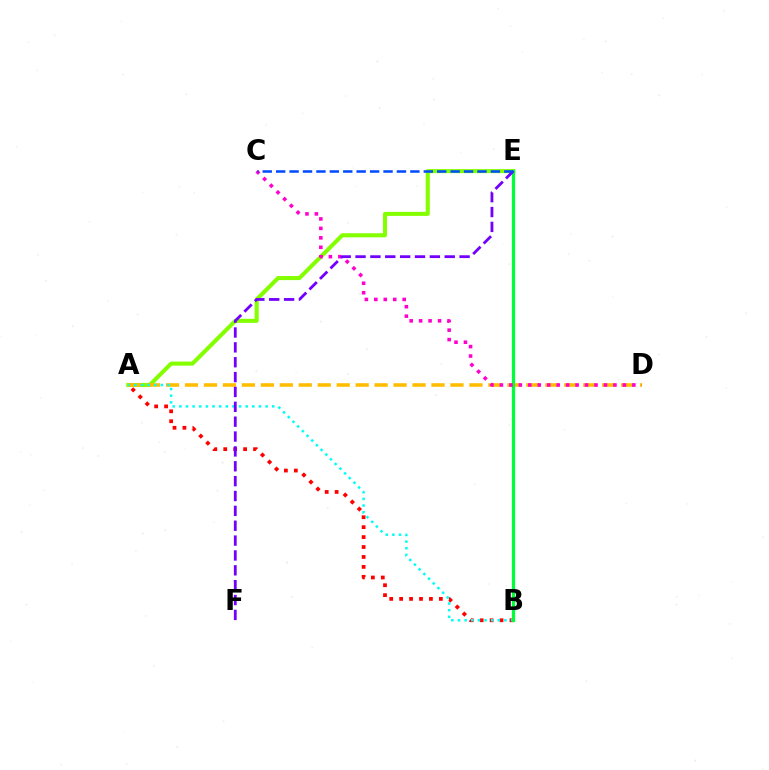{('A', 'E'): [{'color': '#84ff00', 'line_style': 'solid', 'thickness': 2.92}], ('A', 'B'): [{'color': '#ff0000', 'line_style': 'dotted', 'thickness': 2.7}, {'color': '#00fff6', 'line_style': 'dotted', 'thickness': 1.8}], ('A', 'D'): [{'color': '#ffbd00', 'line_style': 'dashed', 'thickness': 2.58}], ('B', 'E'): [{'color': '#00ff39', 'line_style': 'solid', 'thickness': 2.32}], ('C', 'D'): [{'color': '#ff00cf', 'line_style': 'dotted', 'thickness': 2.57}], ('E', 'F'): [{'color': '#7200ff', 'line_style': 'dashed', 'thickness': 2.02}], ('C', 'E'): [{'color': '#004bff', 'line_style': 'dashed', 'thickness': 1.82}]}